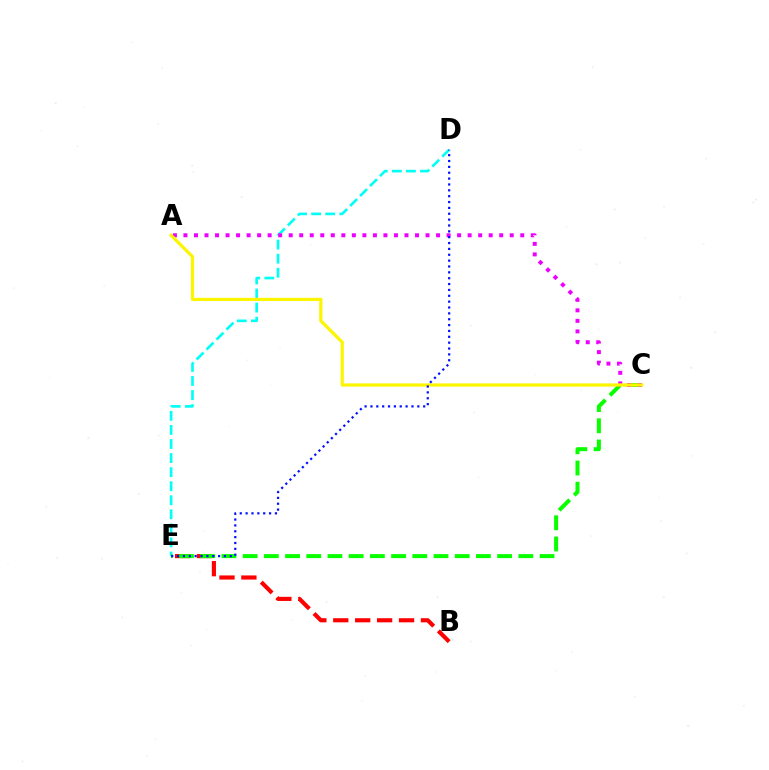{('B', 'E'): [{'color': '#ff0000', 'line_style': 'dashed', 'thickness': 2.98}], ('D', 'E'): [{'color': '#00fff6', 'line_style': 'dashed', 'thickness': 1.91}, {'color': '#0010ff', 'line_style': 'dotted', 'thickness': 1.59}], ('C', 'E'): [{'color': '#08ff00', 'line_style': 'dashed', 'thickness': 2.88}], ('A', 'C'): [{'color': '#ee00ff', 'line_style': 'dotted', 'thickness': 2.86}, {'color': '#fcf500', 'line_style': 'solid', 'thickness': 2.31}]}